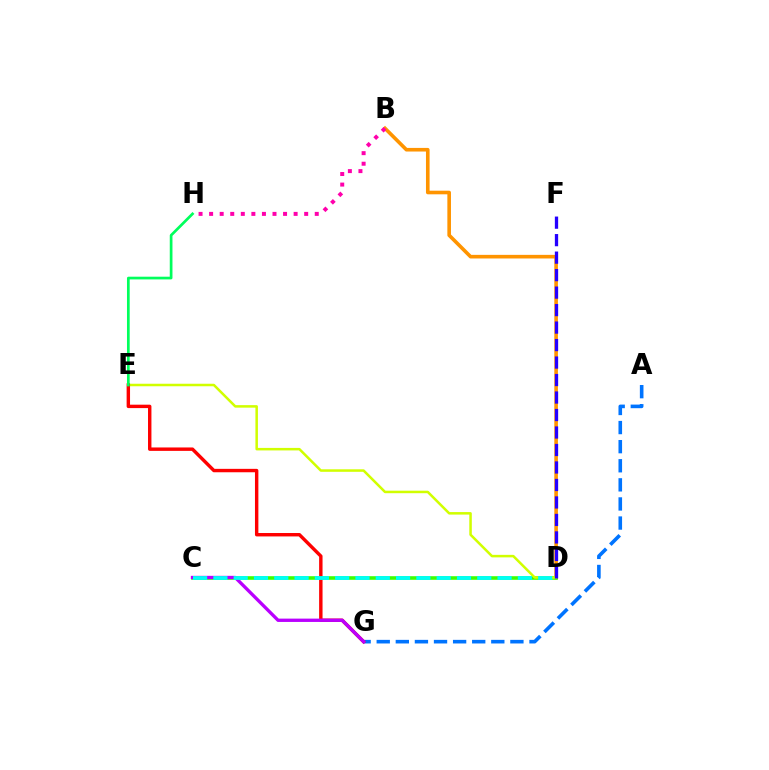{('B', 'D'): [{'color': '#ff9400', 'line_style': 'solid', 'thickness': 2.6}], ('C', 'D'): [{'color': '#3dff00', 'line_style': 'solid', 'thickness': 2.6}, {'color': '#00fff6', 'line_style': 'dashed', 'thickness': 2.76}], ('D', 'E'): [{'color': '#d1ff00', 'line_style': 'solid', 'thickness': 1.81}], ('A', 'G'): [{'color': '#0074ff', 'line_style': 'dashed', 'thickness': 2.59}], ('E', 'G'): [{'color': '#ff0000', 'line_style': 'solid', 'thickness': 2.46}], ('E', 'H'): [{'color': '#00ff5c', 'line_style': 'solid', 'thickness': 1.95}], ('C', 'G'): [{'color': '#b900ff', 'line_style': 'solid', 'thickness': 2.4}], ('B', 'H'): [{'color': '#ff00ac', 'line_style': 'dotted', 'thickness': 2.87}], ('D', 'F'): [{'color': '#2500ff', 'line_style': 'dashed', 'thickness': 2.38}]}